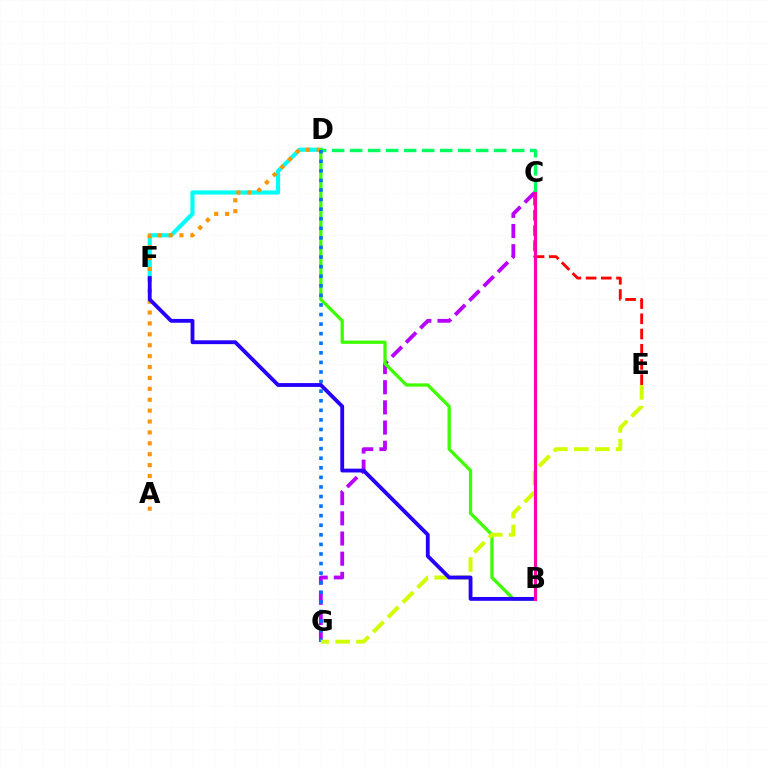{('D', 'F'): [{'color': '#00fff6', 'line_style': 'solid', 'thickness': 2.98}], ('A', 'D'): [{'color': '#ff9400', 'line_style': 'dotted', 'thickness': 2.96}], ('C', 'G'): [{'color': '#b900ff', 'line_style': 'dashed', 'thickness': 2.74}], ('C', 'D'): [{'color': '#00ff5c', 'line_style': 'dashed', 'thickness': 2.45}], ('B', 'D'): [{'color': '#3dff00', 'line_style': 'solid', 'thickness': 2.37}], ('D', 'G'): [{'color': '#0074ff', 'line_style': 'dotted', 'thickness': 2.6}], ('E', 'G'): [{'color': '#d1ff00', 'line_style': 'dashed', 'thickness': 2.84}], ('B', 'F'): [{'color': '#2500ff', 'line_style': 'solid', 'thickness': 2.75}], ('C', 'E'): [{'color': '#ff0000', 'line_style': 'dashed', 'thickness': 2.07}], ('B', 'C'): [{'color': '#ff00ac', 'line_style': 'solid', 'thickness': 2.28}]}